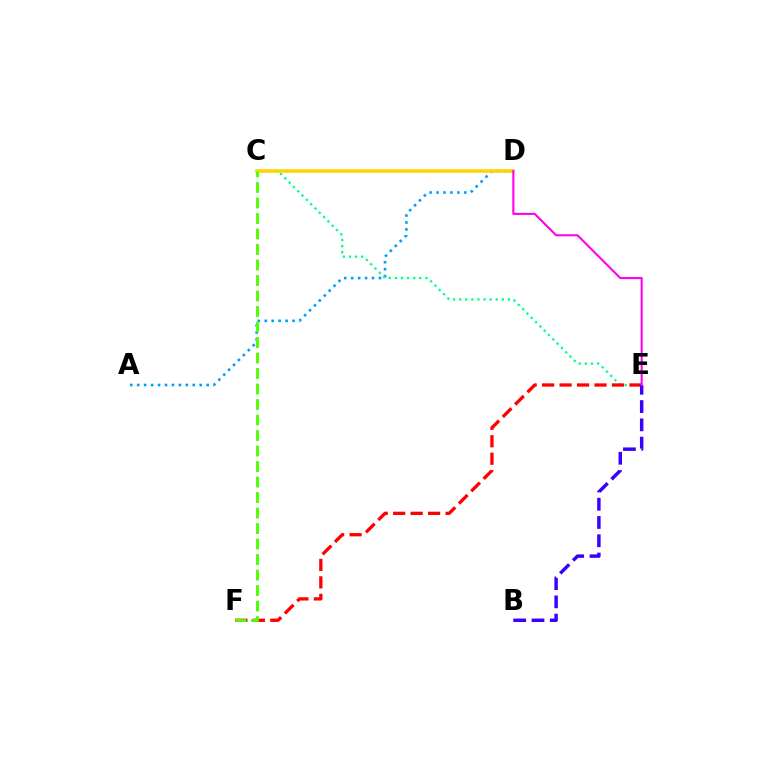{('A', 'D'): [{'color': '#009eff', 'line_style': 'dotted', 'thickness': 1.89}], ('C', 'E'): [{'color': '#00ff86', 'line_style': 'dotted', 'thickness': 1.66}], ('C', 'D'): [{'color': '#ffd500', 'line_style': 'solid', 'thickness': 2.56}], ('E', 'F'): [{'color': '#ff0000', 'line_style': 'dashed', 'thickness': 2.37}], ('B', 'E'): [{'color': '#3700ff', 'line_style': 'dashed', 'thickness': 2.48}], ('D', 'E'): [{'color': '#ff00ed', 'line_style': 'solid', 'thickness': 1.5}], ('C', 'F'): [{'color': '#4fff00', 'line_style': 'dashed', 'thickness': 2.11}]}